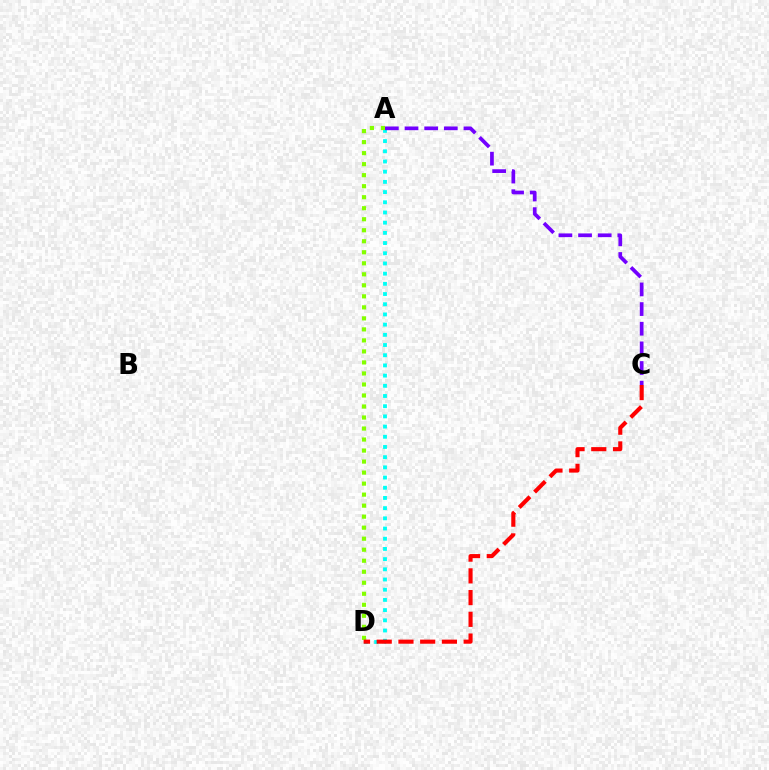{('A', 'D'): [{'color': '#00fff6', 'line_style': 'dotted', 'thickness': 2.77}, {'color': '#84ff00', 'line_style': 'dotted', 'thickness': 2.99}], ('A', 'C'): [{'color': '#7200ff', 'line_style': 'dashed', 'thickness': 2.67}], ('C', 'D'): [{'color': '#ff0000', 'line_style': 'dashed', 'thickness': 2.95}]}